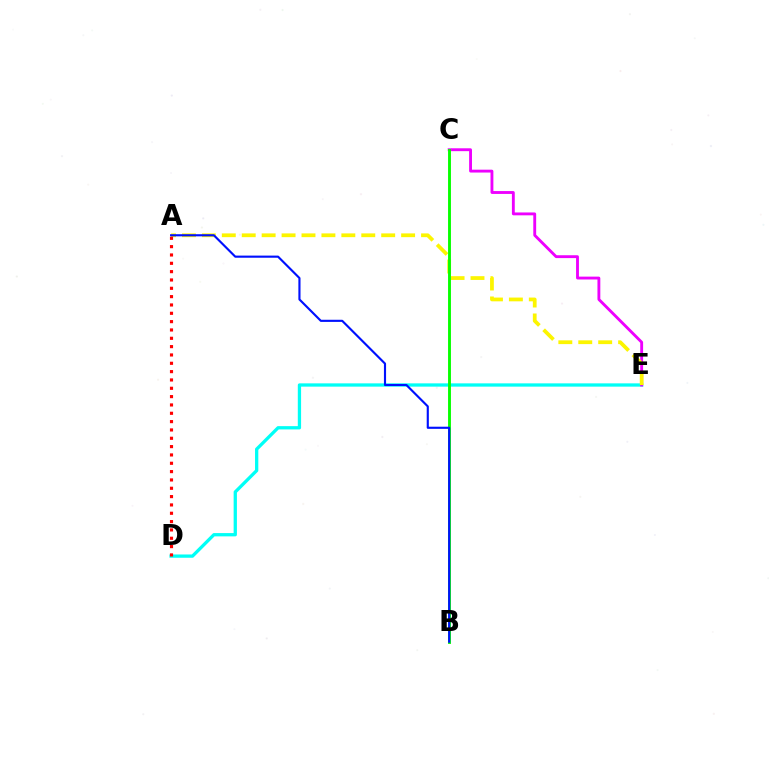{('D', 'E'): [{'color': '#00fff6', 'line_style': 'solid', 'thickness': 2.37}], ('C', 'E'): [{'color': '#ee00ff', 'line_style': 'solid', 'thickness': 2.06}], ('A', 'E'): [{'color': '#fcf500', 'line_style': 'dashed', 'thickness': 2.71}], ('B', 'C'): [{'color': '#08ff00', 'line_style': 'solid', 'thickness': 2.09}], ('A', 'D'): [{'color': '#ff0000', 'line_style': 'dotted', 'thickness': 2.26}], ('A', 'B'): [{'color': '#0010ff', 'line_style': 'solid', 'thickness': 1.54}]}